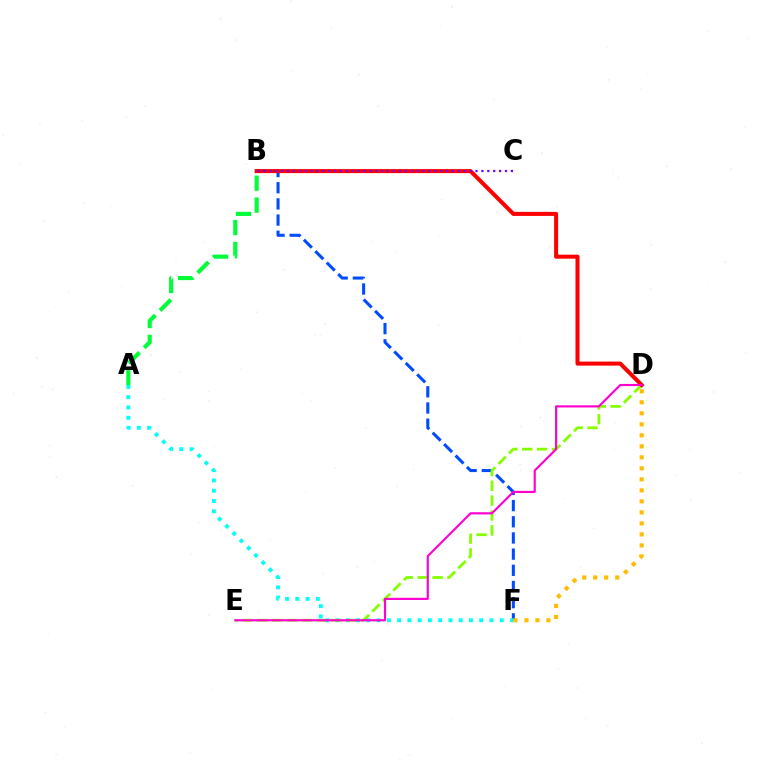{('B', 'F'): [{'color': '#004bff', 'line_style': 'dashed', 'thickness': 2.2}], ('A', 'F'): [{'color': '#00fff6', 'line_style': 'dotted', 'thickness': 2.79}], ('D', 'E'): [{'color': '#84ff00', 'line_style': 'dashed', 'thickness': 2.02}, {'color': '#ff00cf', 'line_style': 'solid', 'thickness': 1.55}], ('D', 'F'): [{'color': '#ffbd00', 'line_style': 'dotted', 'thickness': 2.99}], ('B', 'D'): [{'color': '#ff0000', 'line_style': 'solid', 'thickness': 2.9}], ('A', 'B'): [{'color': '#00ff39', 'line_style': 'dashed', 'thickness': 2.98}], ('B', 'C'): [{'color': '#7200ff', 'line_style': 'dotted', 'thickness': 1.6}]}